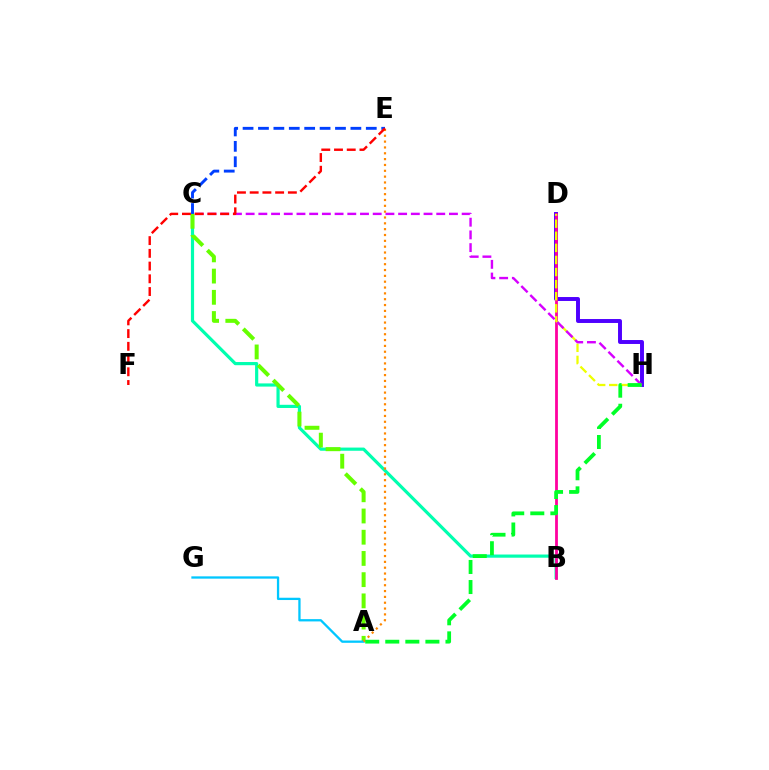{('B', 'C'): [{'color': '#00ffaf', 'line_style': 'solid', 'thickness': 2.29}], ('D', 'H'): [{'color': '#4f00ff', 'line_style': 'solid', 'thickness': 2.84}, {'color': '#eeff00', 'line_style': 'dashed', 'thickness': 1.64}], ('A', 'C'): [{'color': '#66ff00', 'line_style': 'dashed', 'thickness': 2.88}], ('B', 'D'): [{'color': '#ff00a0', 'line_style': 'solid', 'thickness': 2.01}], ('C', 'E'): [{'color': '#003fff', 'line_style': 'dashed', 'thickness': 2.09}], ('A', 'G'): [{'color': '#00c7ff', 'line_style': 'solid', 'thickness': 1.65}], ('C', 'H'): [{'color': '#d600ff', 'line_style': 'dashed', 'thickness': 1.73}], ('A', 'E'): [{'color': '#ff8800', 'line_style': 'dotted', 'thickness': 1.59}], ('A', 'H'): [{'color': '#00ff27', 'line_style': 'dashed', 'thickness': 2.73}], ('E', 'F'): [{'color': '#ff0000', 'line_style': 'dashed', 'thickness': 1.73}]}